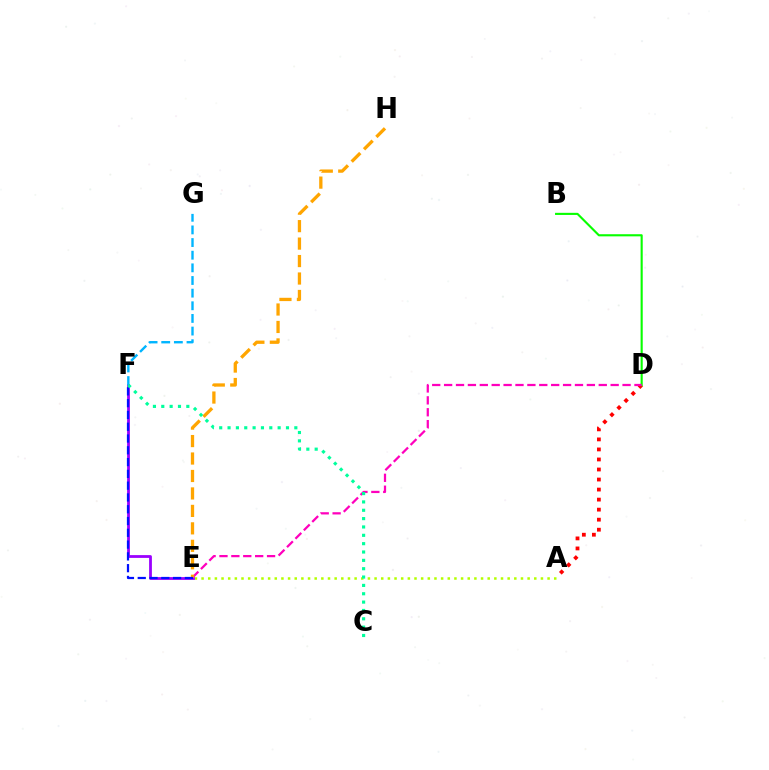{('A', 'E'): [{'color': '#b3ff00', 'line_style': 'dotted', 'thickness': 1.81}], ('A', 'D'): [{'color': '#ff0000', 'line_style': 'dotted', 'thickness': 2.73}], ('E', 'F'): [{'color': '#9b00ff', 'line_style': 'solid', 'thickness': 2.01}, {'color': '#0010ff', 'line_style': 'dashed', 'thickness': 1.6}], ('B', 'D'): [{'color': '#08ff00', 'line_style': 'solid', 'thickness': 1.53}], ('D', 'E'): [{'color': '#ff00bd', 'line_style': 'dashed', 'thickness': 1.62}], ('F', 'G'): [{'color': '#00b5ff', 'line_style': 'dashed', 'thickness': 1.72}], ('E', 'H'): [{'color': '#ffa500', 'line_style': 'dashed', 'thickness': 2.37}], ('C', 'F'): [{'color': '#00ff9d', 'line_style': 'dotted', 'thickness': 2.27}]}